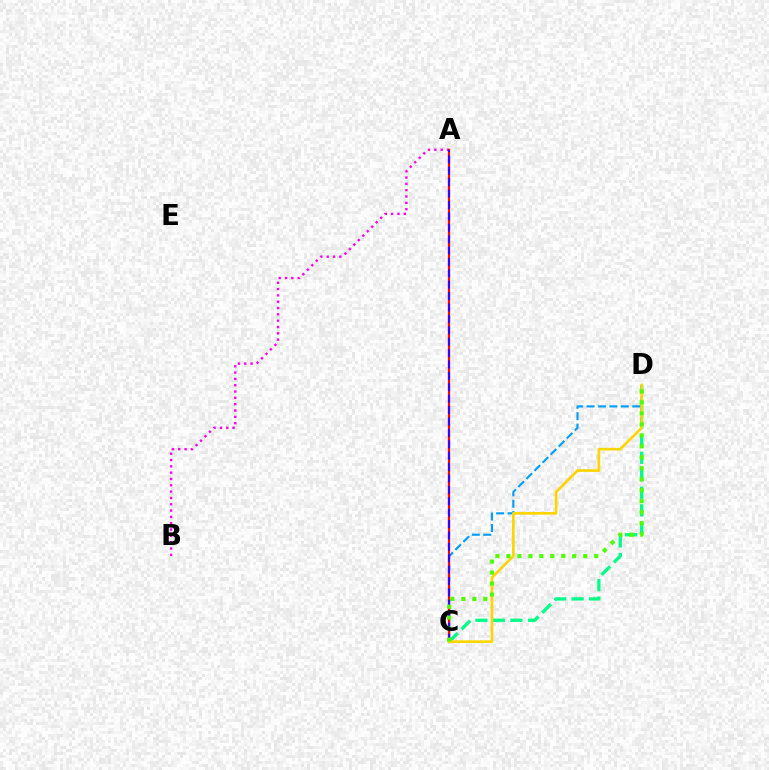{('C', 'D'): [{'color': '#00ff86', 'line_style': 'dashed', 'thickness': 2.38}, {'color': '#009eff', 'line_style': 'dashed', 'thickness': 1.55}, {'color': '#ffd500', 'line_style': 'solid', 'thickness': 1.92}, {'color': '#4fff00', 'line_style': 'dotted', 'thickness': 2.98}], ('A', 'B'): [{'color': '#ff00ed', 'line_style': 'dotted', 'thickness': 1.72}], ('A', 'C'): [{'color': '#ff0000', 'line_style': 'solid', 'thickness': 1.59}, {'color': '#3700ff', 'line_style': 'dashed', 'thickness': 1.55}]}